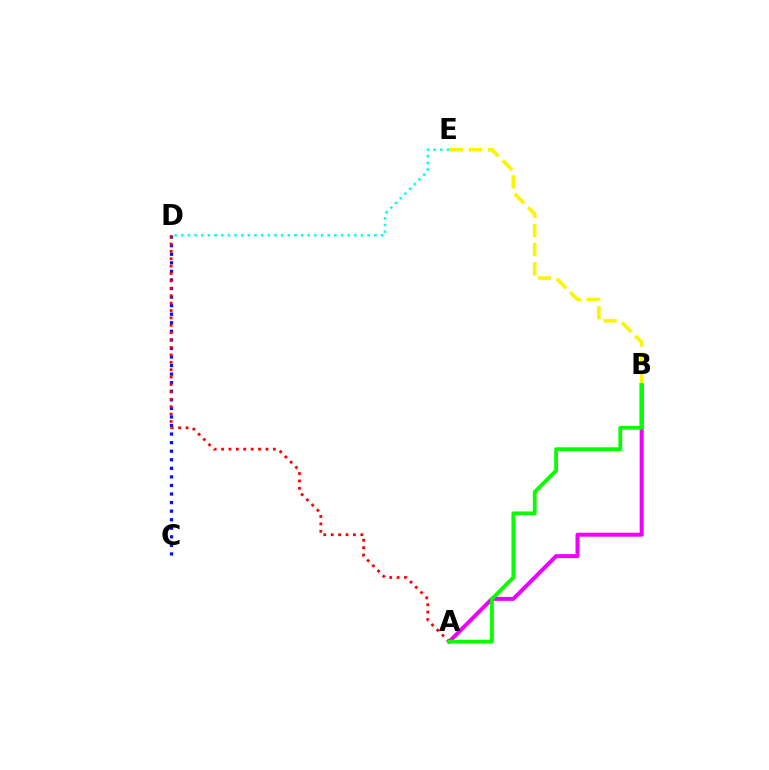{('A', 'B'): [{'color': '#ee00ff', 'line_style': 'solid', 'thickness': 2.87}, {'color': '#08ff00', 'line_style': 'solid', 'thickness': 2.74}], ('B', 'E'): [{'color': '#fcf500', 'line_style': 'dashed', 'thickness': 2.6}], ('C', 'D'): [{'color': '#0010ff', 'line_style': 'dotted', 'thickness': 2.33}], ('D', 'E'): [{'color': '#00fff6', 'line_style': 'dotted', 'thickness': 1.81}], ('A', 'D'): [{'color': '#ff0000', 'line_style': 'dotted', 'thickness': 2.01}]}